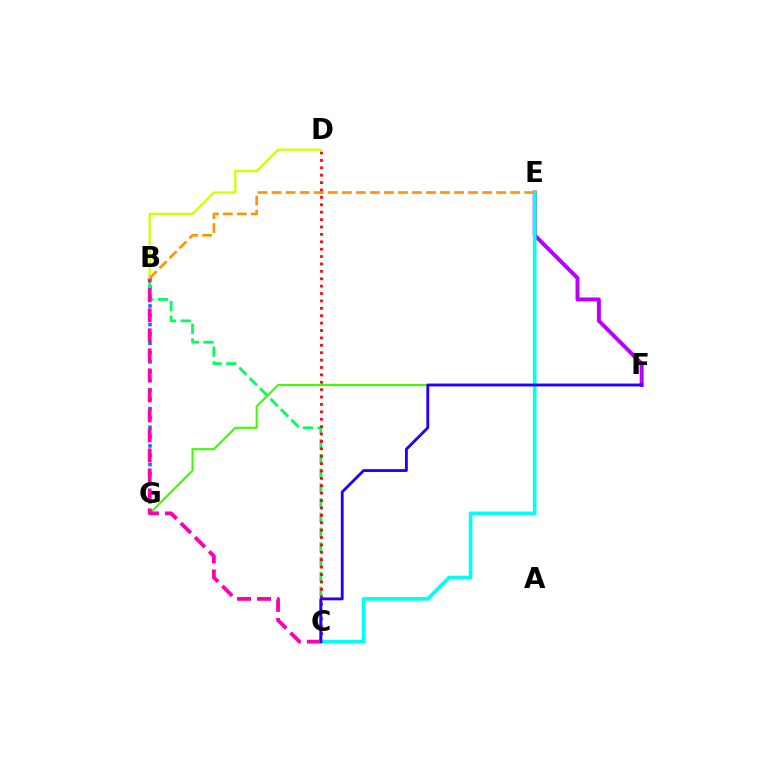{('B', 'G'): [{'color': '#0074ff', 'line_style': 'dotted', 'thickness': 2.54}], ('B', 'C'): [{'color': '#00ff5c', 'line_style': 'dashed', 'thickness': 2.0}, {'color': '#ff00ac', 'line_style': 'dashed', 'thickness': 2.72}], ('F', 'G'): [{'color': '#3dff00', 'line_style': 'solid', 'thickness': 1.53}], ('E', 'F'): [{'color': '#b900ff', 'line_style': 'solid', 'thickness': 2.85}], ('C', 'D'): [{'color': '#ff0000', 'line_style': 'dotted', 'thickness': 2.01}], ('B', 'D'): [{'color': '#d1ff00', 'line_style': 'solid', 'thickness': 1.63}], ('C', 'E'): [{'color': '#00fff6', 'line_style': 'solid', 'thickness': 2.63}], ('C', 'F'): [{'color': '#2500ff', 'line_style': 'solid', 'thickness': 2.06}], ('B', 'E'): [{'color': '#ff9400', 'line_style': 'dashed', 'thickness': 1.91}]}